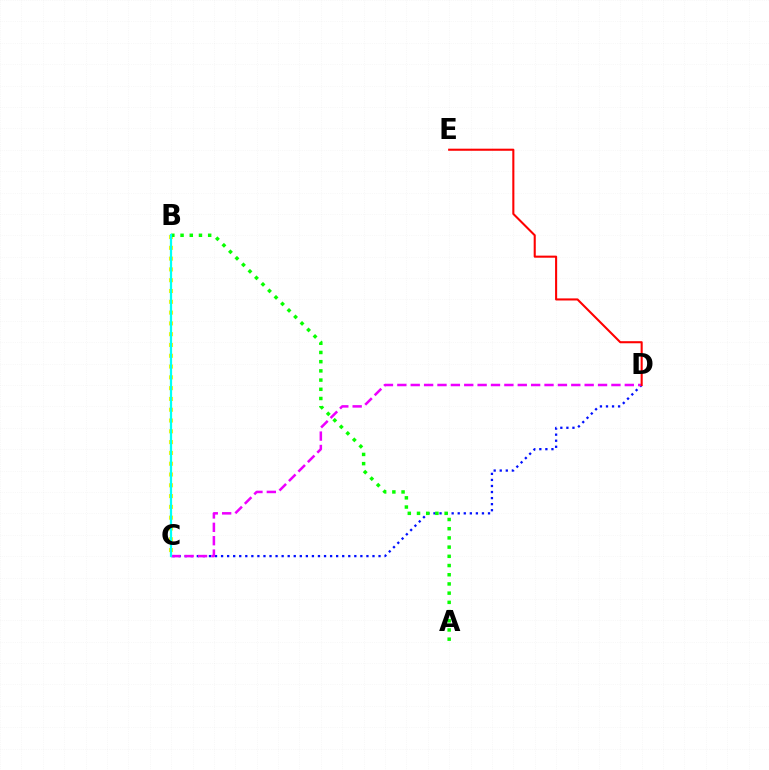{('C', 'D'): [{'color': '#0010ff', 'line_style': 'dotted', 'thickness': 1.65}, {'color': '#ee00ff', 'line_style': 'dashed', 'thickness': 1.82}], ('B', 'C'): [{'color': '#fcf500', 'line_style': 'dotted', 'thickness': 2.93}, {'color': '#00fff6', 'line_style': 'solid', 'thickness': 1.61}], ('A', 'B'): [{'color': '#08ff00', 'line_style': 'dotted', 'thickness': 2.5}], ('D', 'E'): [{'color': '#ff0000', 'line_style': 'solid', 'thickness': 1.5}]}